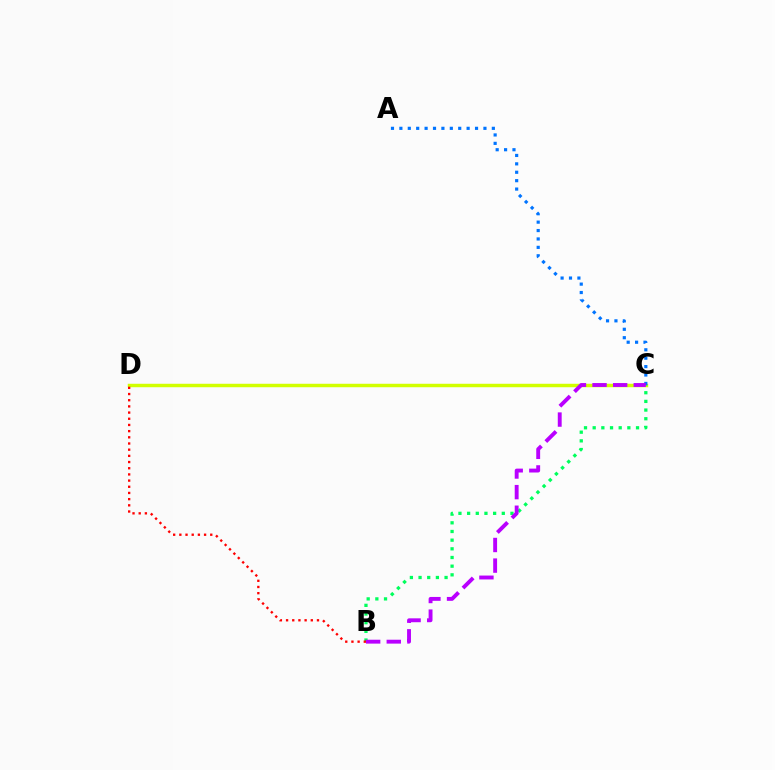{('C', 'D'): [{'color': '#d1ff00', 'line_style': 'solid', 'thickness': 2.49}], ('B', 'C'): [{'color': '#00ff5c', 'line_style': 'dotted', 'thickness': 2.36}, {'color': '#b900ff', 'line_style': 'dashed', 'thickness': 2.8}], ('A', 'C'): [{'color': '#0074ff', 'line_style': 'dotted', 'thickness': 2.28}], ('B', 'D'): [{'color': '#ff0000', 'line_style': 'dotted', 'thickness': 1.68}]}